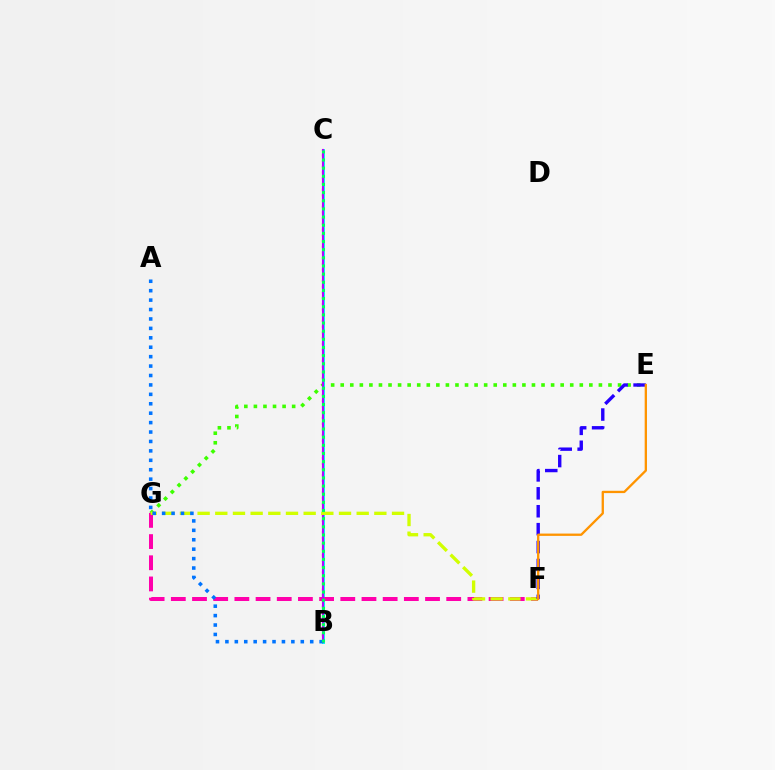{('B', 'C'): [{'color': '#ff0000', 'line_style': 'dotted', 'thickness': 1.55}, {'color': '#00fff6', 'line_style': 'solid', 'thickness': 2.13}, {'color': '#b900ff', 'line_style': 'solid', 'thickness': 1.52}, {'color': '#00ff5c', 'line_style': 'dotted', 'thickness': 2.21}], ('E', 'G'): [{'color': '#3dff00', 'line_style': 'dotted', 'thickness': 2.6}], ('F', 'G'): [{'color': '#ff00ac', 'line_style': 'dashed', 'thickness': 2.88}, {'color': '#d1ff00', 'line_style': 'dashed', 'thickness': 2.4}], ('E', 'F'): [{'color': '#2500ff', 'line_style': 'dashed', 'thickness': 2.43}, {'color': '#ff9400', 'line_style': 'solid', 'thickness': 1.67}], ('A', 'B'): [{'color': '#0074ff', 'line_style': 'dotted', 'thickness': 2.56}]}